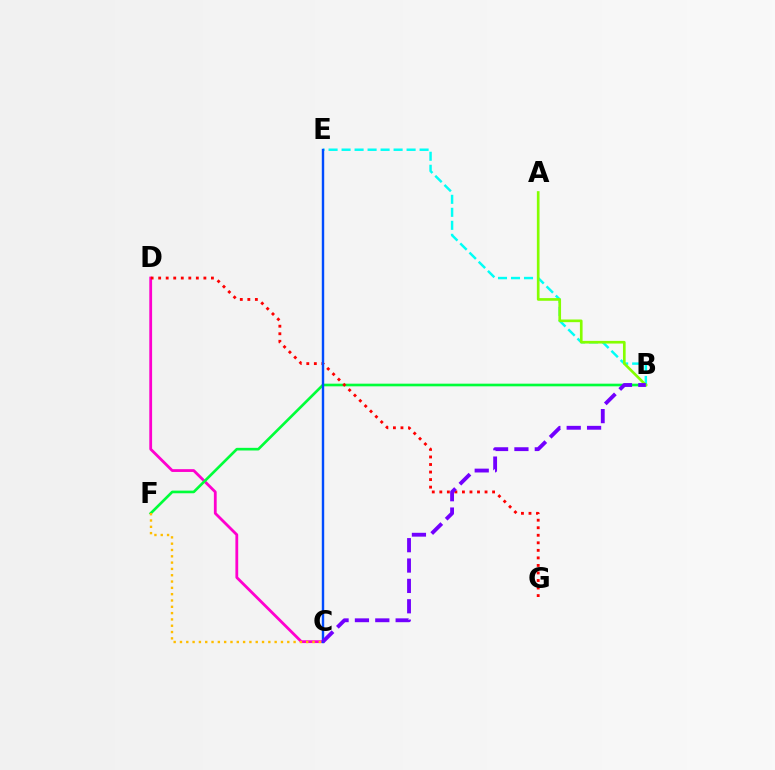{('C', 'D'): [{'color': '#ff00cf', 'line_style': 'solid', 'thickness': 2.01}], ('B', 'E'): [{'color': '#00fff6', 'line_style': 'dashed', 'thickness': 1.77}], ('B', 'F'): [{'color': '#00ff39', 'line_style': 'solid', 'thickness': 1.91}], ('A', 'B'): [{'color': '#84ff00', 'line_style': 'solid', 'thickness': 1.92}], ('D', 'G'): [{'color': '#ff0000', 'line_style': 'dotted', 'thickness': 2.05}], ('C', 'E'): [{'color': '#004bff', 'line_style': 'solid', 'thickness': 1.74}], ('B', 'C'): [{'color': '#7200ff', 'line_style': 'dashed', 'thickness': 2.77}], ('C', 'F'): [{'color': '#ffbd00', 'line_style': 'dotted', 'thickness': 1.71}]}